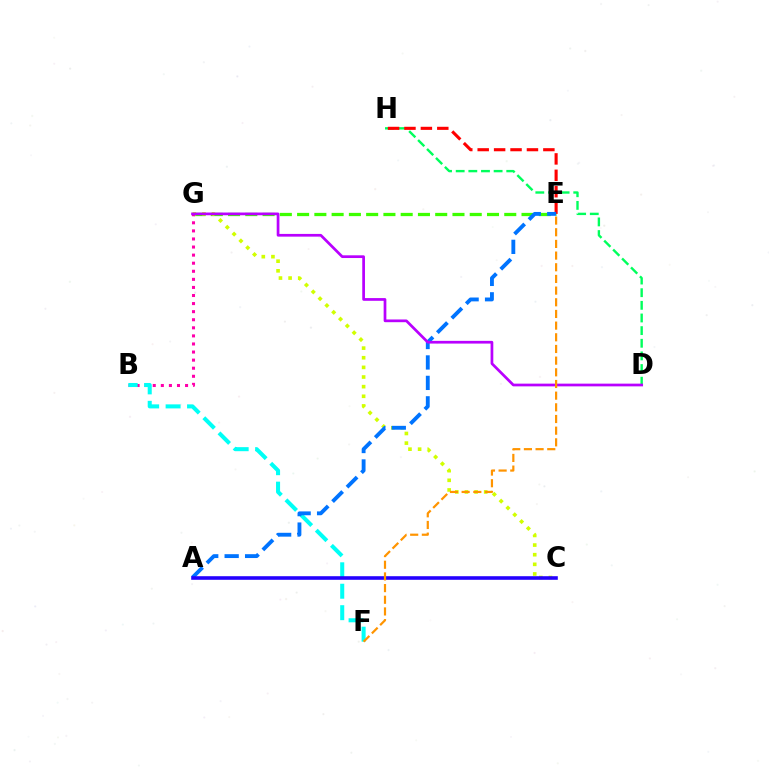{('E', 'G'): [{'color': '#3dff00', 'line_style': 'dashed', 'thickness': 2.35}], ('C', 'G'): [{'color': '#d1ff00', 'line_style': 'dotted', 'thickness': 2.62}], ('D', 'H'): [{'color': '#00ff5c', 'line_style': 'dashed', 'thickness': 1.72}], ('B', 'G'): [{'color': '#ff00ac', 'line_style': 'dotted', 'thickness': 2.19}], ('B', 'F'): [{'color': '#00fff6', 'line_style': 'dashed', 'thickness': 2.91}], ('E', 'H'): [{'color': '#ff0000', 'line_style': 'dashed', 'thickness': 2.23}], ('A', 'E'): [{'color': '#0074ff', 'line_style': 'dashed', 'thickness': 2.78}], ('A', 'C'): [{'color': '#2500ff', 'line_style': 'solid', 'thickness': 2.59}], ('D', 'G'): [{'color': '#b900ff', 'line_style': 'solid', 'thickness': 1.96}], ('E', 'F'): [{'color': '#ff9400', 'line_style': 'dashed', 'thickness': 1.59}]}